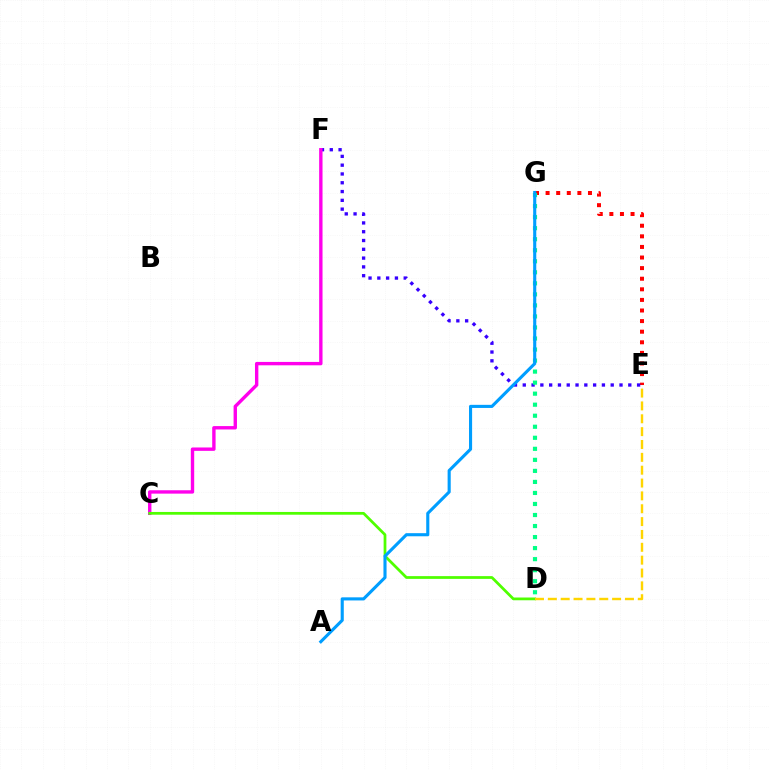{('E', 'G'): [{'color': '#ff0000', 'line_style': 'dotted', 'thickness': 2.88}], ('E', 'F'): [{'color': '#3700ff', 'line_style': 'dotted', 'thickness': 2.39}], ('D', 'G'): [{'color': '#00ff86', 'line_style': 'dotted', 'thickness': 3.0}], ('C', 'F'): [{'color': '#ff00ed', 'line_style': 'solid', 'thickness': 2.43}], ('C', 'D'): [{'color': '#4fff00', 'line_style': 'solid', 'thickness': 1.98}], ('A', 'G'): [{'color': '#009eff', 'line_style': 'solid', 'thickness': 2.24}], ('D', 'E'): [{'color': '#ffd500', 'line_style': 'dashed', 'thickness': 1.75}]}